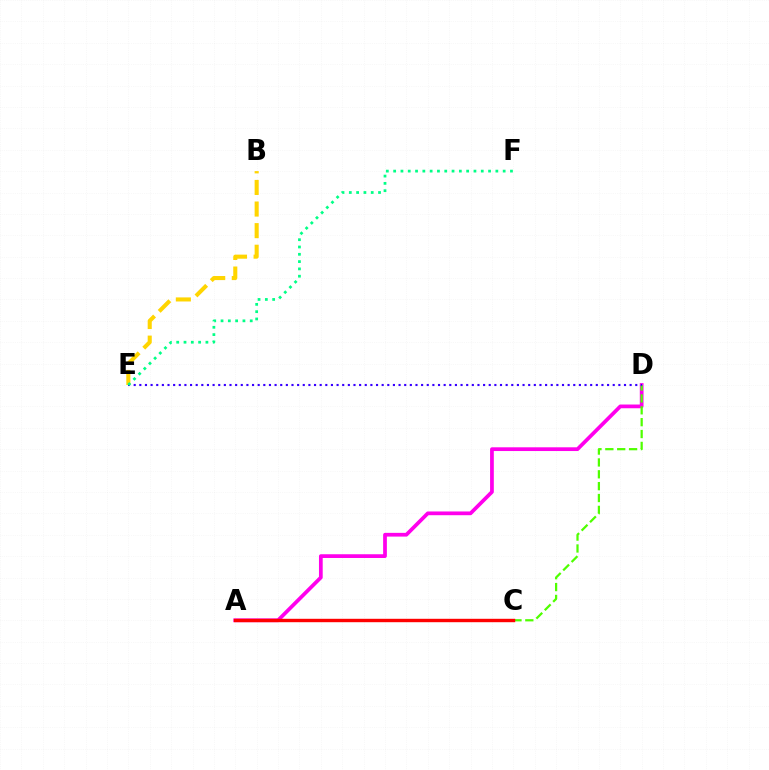{('A', 'D'): [{'color': '#ff00ed', 'line_style': 'solid', 'thickness': 2.69}], ('C', 'D'): [{'color': '#4fff00', 'line_style': 'dashed', 'thickness': 1.61}], ('D', 'E'): [{'color': '#3700ff', 'line_style': 'dotted', 'thickness': 1.53}], ('B', 'E'): [{'color': '#ffd500', 'line_style': 'dashed', 'thickness': 2.93}], ('A', 'C'): [{'color': '#009eff', 'line_style': 'dotted', 'thickness': 1.93}, {'color': '#ff0000', 'line_style': 'solid', 'thickness': 2.45}], ('E', 'F'): [{'color': '#00ff86', 'line_style': 'dotted', 'thickness': 1.98}]}